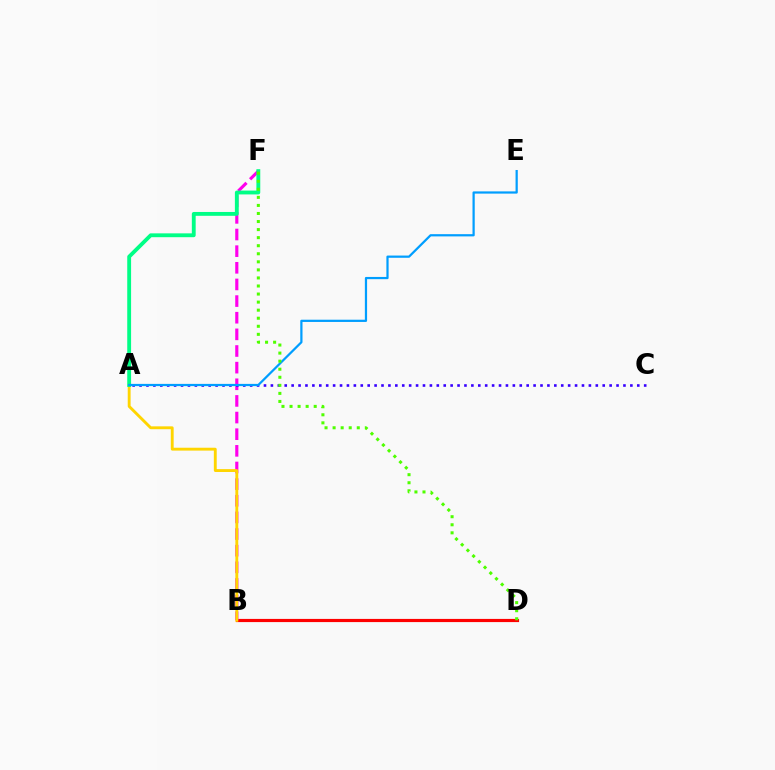{('B', 'D'): [{'color': '#ff0000', 'line_style': 'solid', 'thickness': 2.28}], ('B', 'F'): [{'color': '#ff00ed', 'line_style': 'dashed', 'thickness': 2.26}], ('A', 'B'): [{'color': '#ffd500', 'line_style': 'solid', 'thickness': 2.07}], ('A', 'F'): [{'color': '#00ff86', 'line_style': 'solid', 'thickness': 2.77}], ('A', 'C'): [{'color': '#3700ff', 'line_style': 'dotted', 'thickness': 1.88}], ('A', 'E'): [{'color': '#009eff', 'line_style': 'solid', 'thickness': 1.6}], ('D', 'F'): [{'color': '#4fff00', 'line_style': 'dotted', 'thickness': 2.19}]}